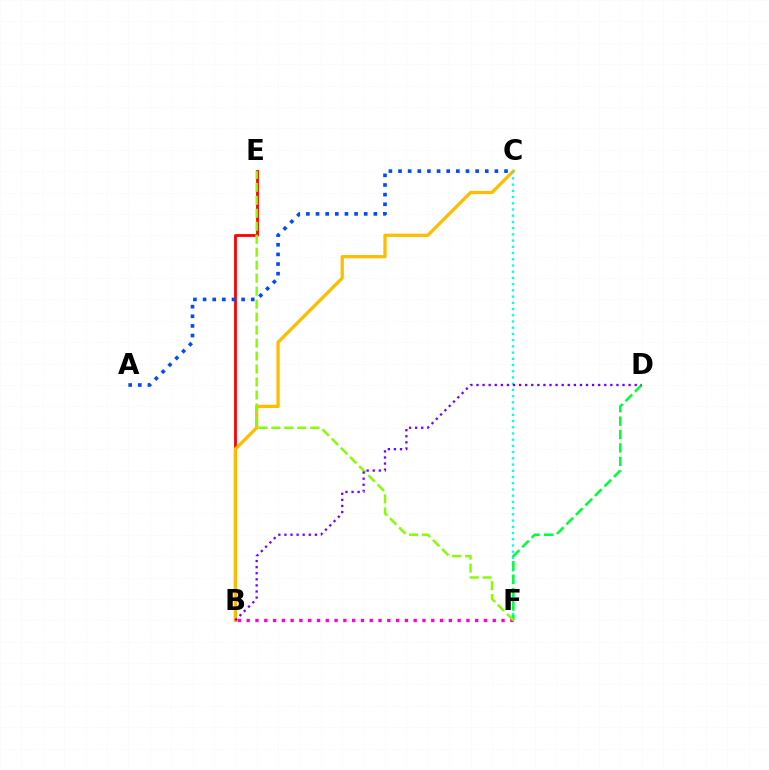{('B', 'E'): [{'color': '#ff0000', 'line_style': 'solid', 'thickness': 2.01}], ('B', 'C'): [{'color': '#ffbd00', 'line_style': 'solid', 'thickness': 2.37}], ('C', 'F'): [{'color': '#00fff6', 'line_style': 'dotted', 'thickness': 1.69}], ('A', 'C'): [{'color': '#004bff', 'line_style': 'dotted', 'thickness': 2.62}], ('B', 'F'): [{'color': '#ff00cf', 'line_style': 'dotted', 'thickness': 2.39}], ('D', 'F'): [{'color': '#00ff39', 'line_style': 'dashed', 'thickness': 1.82}], ('E', 'F'): [{'color': '#84ff00', 'line_style': 'dashed', 'thickness': 1.76}], ('B', 'D'): [{'color': '#7200ff', 'line_style': 'dotted', 'thickness': 1.65}]}